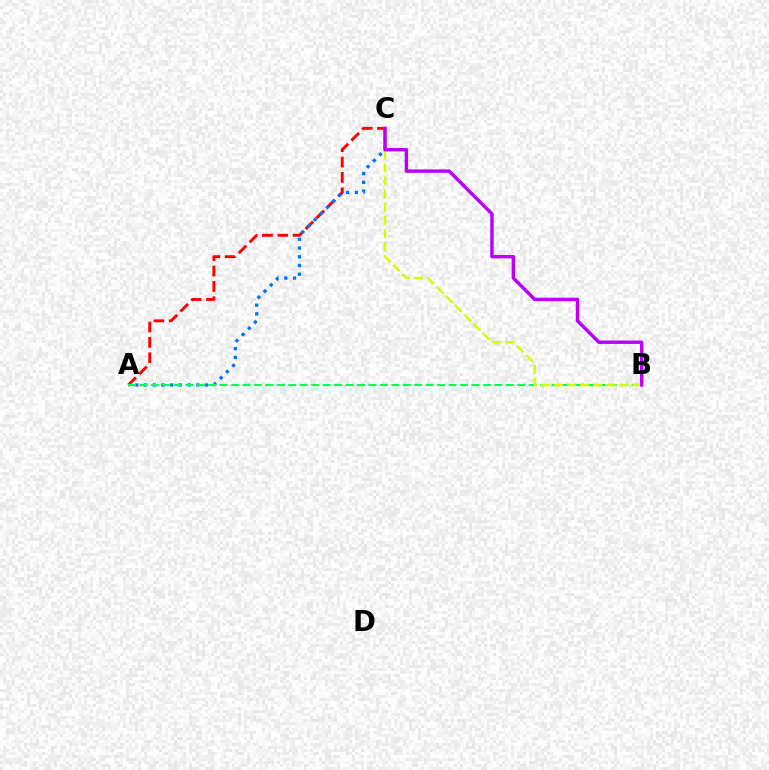{('A', 'C'): [{'color': '#ff0000', 'line_style': 'dashed', 'thickness': 2.09}, {'color': '#0074ff', 'line_style': 'dotted', 'thickness': 2.37}], ('A', 'B'): [{'color': '#00ff5c', 'line_style': 'dashed', 'thickness': 1.56}], ('B', 'C'): [{'color': '#d1ff00', 'line_style': 'dashed', 'thickness': 1.78}, {'color': '#b900ff', 'line_style': 'solid', 'thickness': 2.47}]}